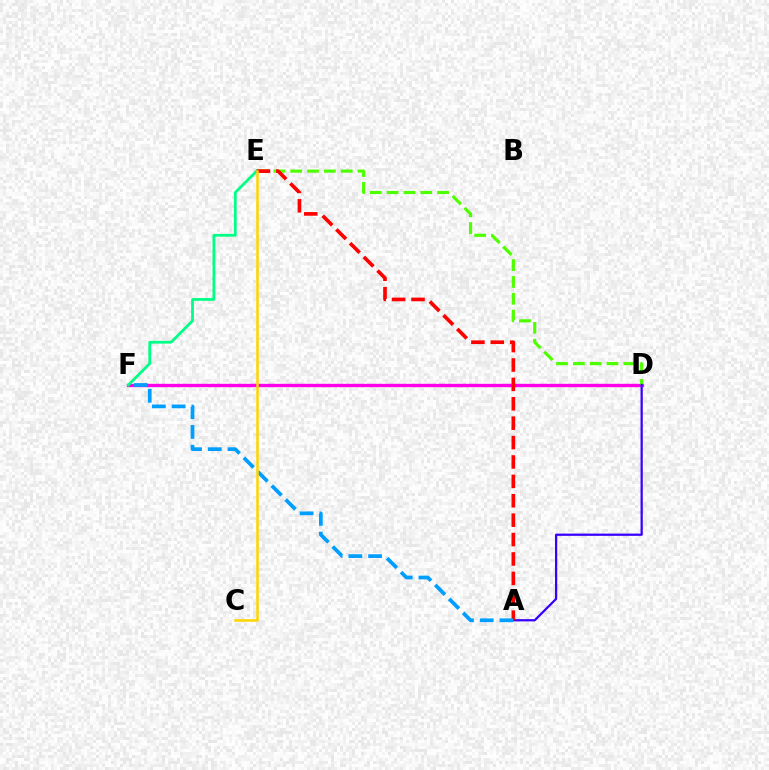{('D', 'F'): [{'color': '#ff00ed', 'line_style': 'solid', 'thickness': 2.41}], ('D', 'E'): [{'color': '#4fff00', 'line_style': 'dashed', 'thickness': 2.29}], ('A', 'D'): [{'color': '#3700ff', 'line_style': 'solid', 'thickness': 1.62}], ('E', 'F'): [{'color': '#00ff86', 'line_style': 'solid', 'thickness': 2.0}], ('A', 'E'): [{'color': '#ff0000', 'line_style': 'dashed', 'thickness': 2.64}], ('A', 'F'): [{'color': '#009eff', 'line_style': 'dashed', 'thickness': 2.68}], ('C', 'E'): [{'color': '#ffd500', 'line_style': 'solid', 'thickness': 1.81}]}